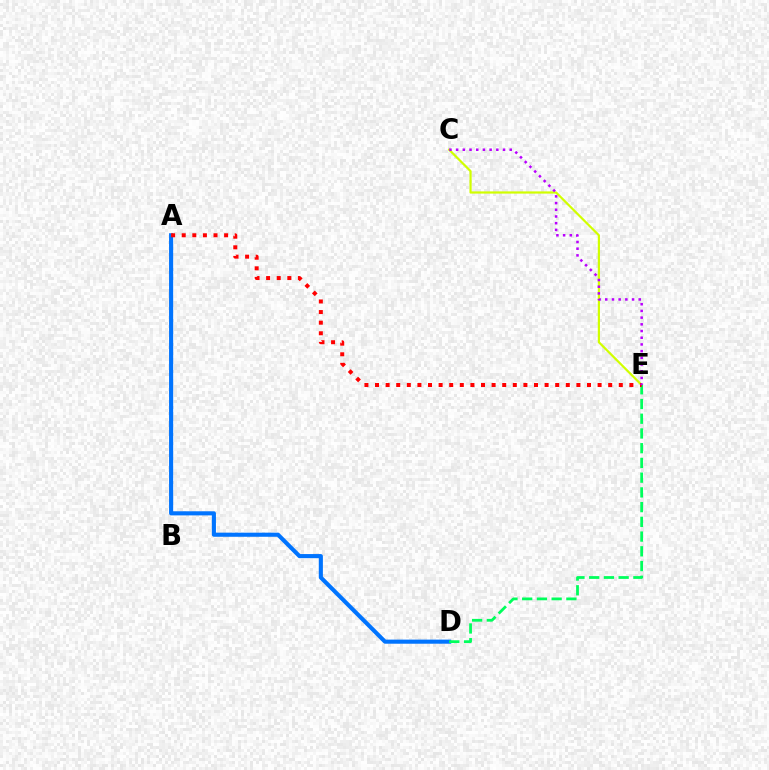{('C', 'E'): [{'color': '#d1ff00', 'line_style': 'solid', 'thickness': 1.59}, {'color': '#b900ff', 'line_style': 'dotted', 'thickness': 1.82}], ('A', 'D'): [{'color': '#0074ff', 'line_style': 'solid', 'thickness': 2.95}], ('D', 'E'): [{'color': '#00ff5c', 'line_style': 'dashed', 'thickness': 2.0}], ('A', 'E'): [{'color': '#ff0000', 'line_style': 'dotted', 'thickness': 2.88}]}